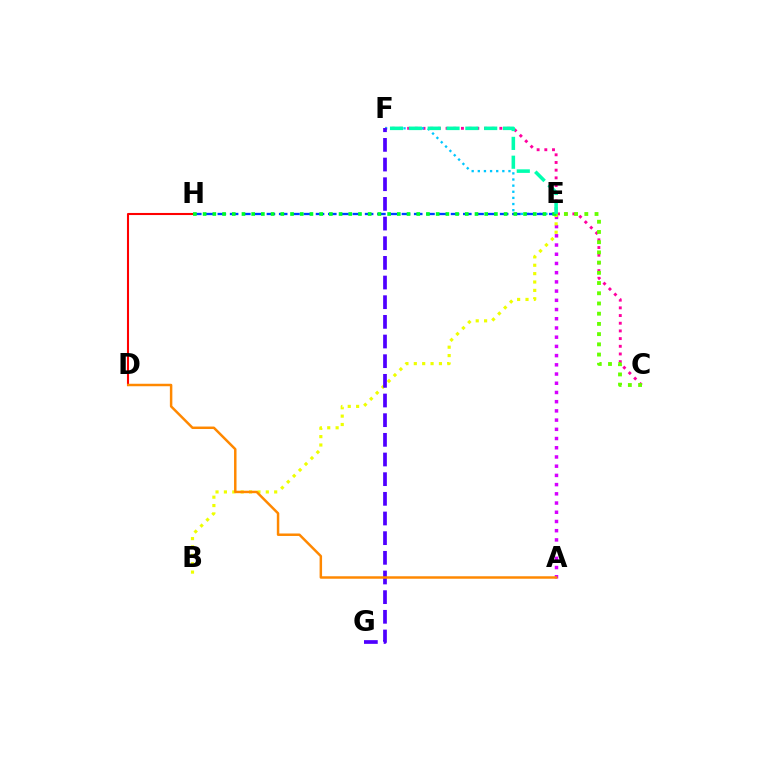{('C', 'F'): [{'color': '#ff00a0', 'line_style': 'dotted', 'thickness': 2.09}], ('D', 'H'): [{'color': '#ff0000', 'line_style': 'solid', 'thickness': 1.5}], ('A', 'E'): [{'color': '#d600ff', 'line_style': 'dotted', 'thickness': 2.5}], ('B', 'E'): [{'color': '#eeff00', 'line_style': 'dotted', 'thickness': 2.28}], ('E', 'F'): [{'color': '#00c7ff', 'line_style': 'dotted', 'thickness': 1.67}, {'color': '#00ffaf', 'line_style': 'dashed', 'thickness': 2.56}], ('E', 'H'): [{'color': '#003fff', 'line_style': 'dashed', 'thickness': 1.67}, {'color': '#00ff27', 'line_style': 'dotted', 'thickness': 2.64}], ('C', 'E'): [{'color': '#66ff00', 'line_style': 'dotted', 'thickness': 2.78}], ('F', 'G'): [{'color': '#4f00ff', 'line_style': 'dashed', 'thickness': 2.67}], ('A', 'D'): [{'color': '#ff8800', 'line_style': 'solid', 'thickness': 1.78}]}